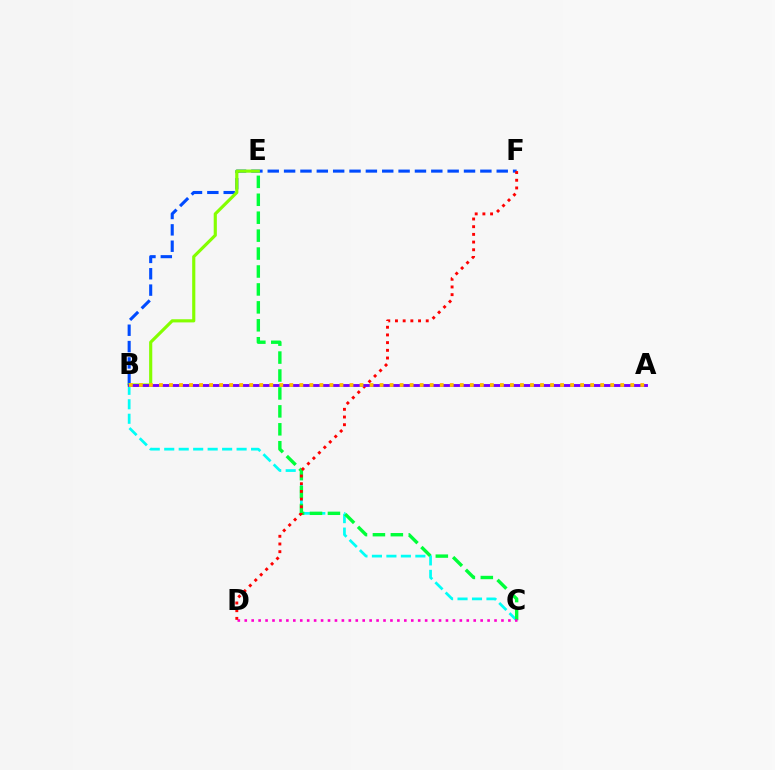{('B', 'F'): [{'color': '#004bff', 'line_style': 'dashed', 'thickness': 2.22}], ('B', 'E'): [{'color': '#84ff00', 'line_style': 'solid', 'thickness': 2.27}], ('B', 'C'): [{'color': '#00fff6', 'line_style': 'dashed', 'thickness': 1.97}], ('C', 'E'): [{'color': '#00ff39', 'line_style': 'dashed', 'thickness': 2.44}], ('C', 'D'): [{'color': '#ff00cf', 'line_style': 'dotted', 'thickness': 1.89}], ('D', 'F'): [{'color': '#ff0000', 'line_style': 'dotted', 'thickness': 2.09}], ('A', 'B'): [{'color': '#7200ff', 'line_style': 'solid', 'thickness': 2.07}, {'color': '#ffbd00', 'line_style': 'dotted', 'thickness': 2.72}]}